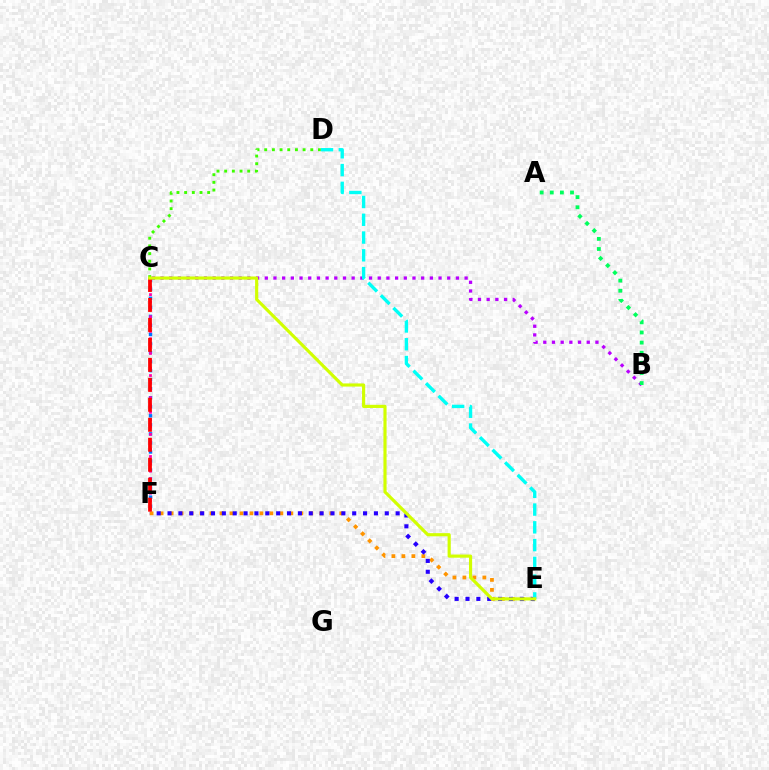{('C', 'F'): [{'color': '#0074ff', 'line_style': 'dotted', 'thickness': 2.46}, {'color': '#ff00ac', 'line_style': 'dotted', 'thickness': 2.0}, {'color': '#ff0000', 'line_style': 'dashed', 'thickness': 2.71}], ('E', 'F'): [{'color': '#ff9400', 'line_style': 'dotted', 'thickness': 2.71}, {'color': '#2500ff', 'line_style': 'dotted', 'thickness': 2.95}], ('B', 'C'): [{'color': '#b900ff', 'line_style': 'dotted', 'thickness': 2.36}], ('C', 'D'): [{'color': '#3dff00', 'line_style': 'dotted', 'thickness': 2.09}], ('D', 'E'): [{'color': '#00fff6', 'line_style': 'dashed', 'thickness': 2.41}], ('A', 'B'): [{'color': '#00ff5c', 'line_style': 'dotted', 'thickness': 2.75}], ('C', 'E'): [{'color': '#d1ff00', 'line_style': 'solid', 'thickness': 2.27}]}